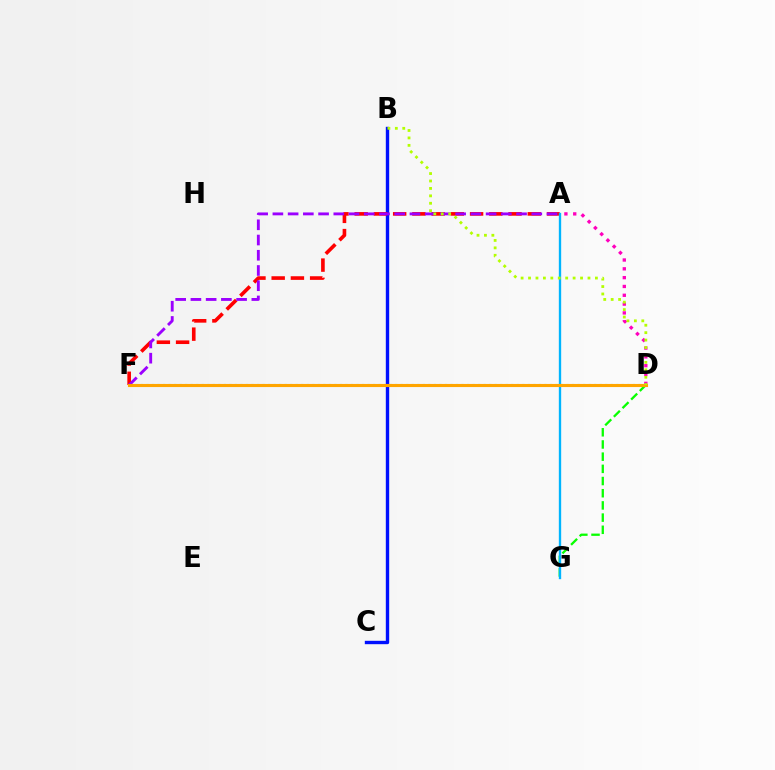{('D', 'G'): [{'color': '#08ff00', 'line_style': 'dashed', 'thickness': 1.66}], ('B', 'C'): [{'color': '#0010ff', 'line_style': 'solid', 'thickness': 2.43}], ('A', 'F'): [{'color': '#ff0000', 'line_style': 'dashed', 'thickness': 2.61}, {'color': '#9b00ff', 'line_style': 'dashed', 'thickness': 2.07}], ('A', 'D'): [{'color': '#ff00bd', 'line_style': 'dotted', 'thickness': 2.4}], ('D', 'F'): [{'color': '#00ff9d', 'line_style': 'dotted', 'thickness': 1.5}, {'color': '#ffa500', 'line_style': 'solid', 'thickness': 2.24}], ('A', 'G'): [{'color': '#00b5ff', 'line_style': 'solid', 'thickness': 1.69}], ('B', 'D'): [{'color': '#b3ff00', 'line_style': 'dotted', 'thickness': 2.02}]}